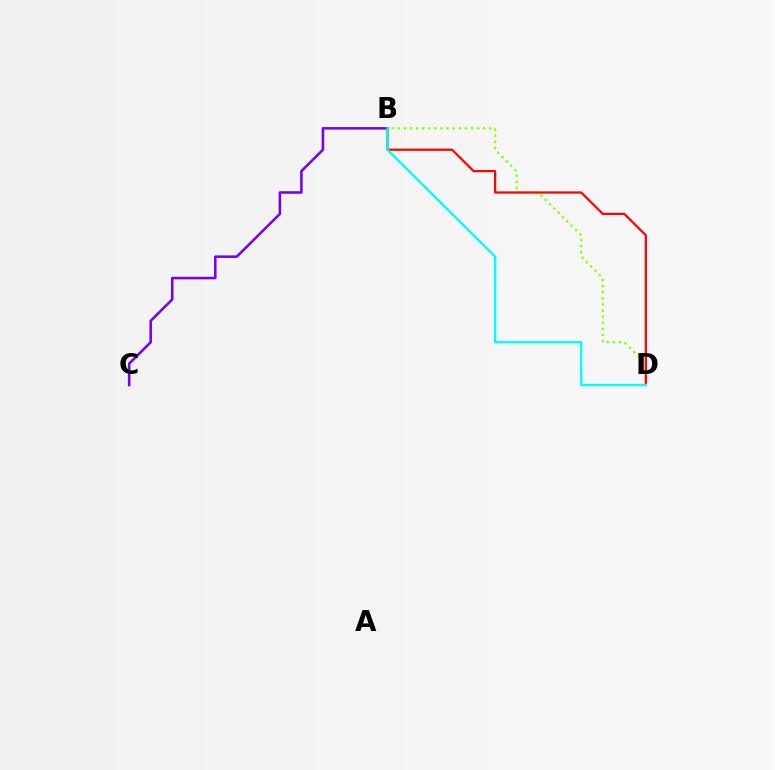{('B', 'D'): [{'color': '#84ff00', 'line_style': 'dotted', 'thickness': 1.66}, {'color': '#ff0000', 'line_style': 'solid', 'thickness': 1.6}, {'color': '#00fff6', 'line_style': 'solid', 'thickness': 1.7}], ('B', 'C'): [{'color': '#7200ff', 'line_style': 'solid', 'thickness': 1.84}]}